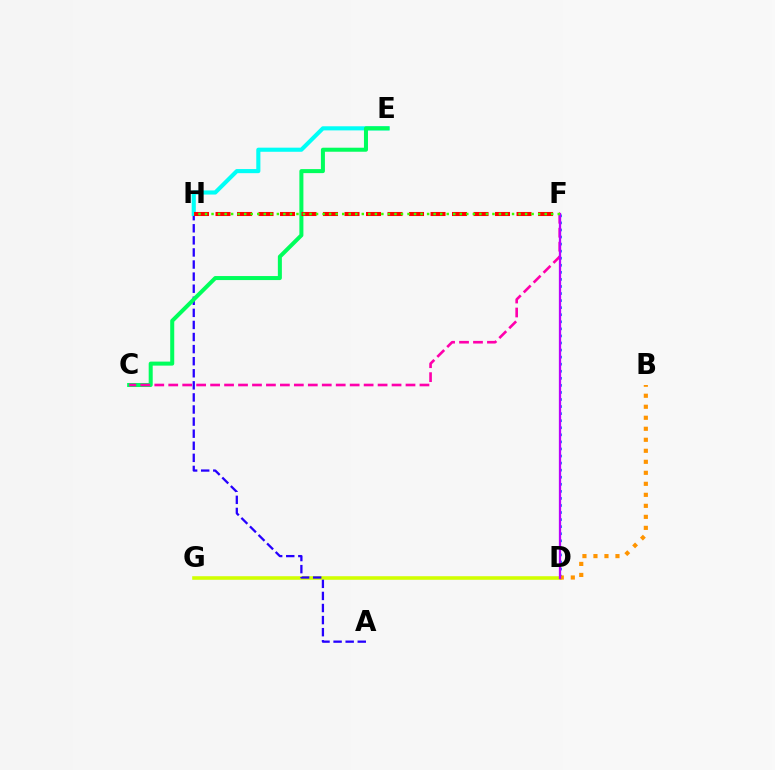{('D', 'G'): [{'color': '#d1ff00', 'line_style': 'solid', 'thickness': 2.57}], ('D', 'F'): [{'color': '#0074ff', 'line_style': 'dotted', 'thickness': 1.92}, {'color': '#b900ff', 'line_style': 'solid', 'thickness': 1.64}], ('A', 'H'): [{'color': '#2500ff', 'line_style': 'dashed', 'thickness': 1.64}], ('E', 'H'): [{'color': '#00fff6', 'line_style': 'solid', 'thickness': 2.96}], ('C', 'E'): [{'color': '#00ff5c', 'line_style': 'solid', 'thickness': 2.9}], ('B', 'D'): [{'color': '#ff9400', 'line_style': 'dotted', 'thickness': 2.99}], ('F', 'H'): [{'color': '#ff0000', 'line_style': 'dashed', 'thickness': 2.92}, {'color': '#3dff00', 'line_style': 'dotted', 'thickness': 1.77}], ('C', 'F'): [{'color': '#ff00ac', 'line_style': 'dashed', 'thickness': 1.9}]}